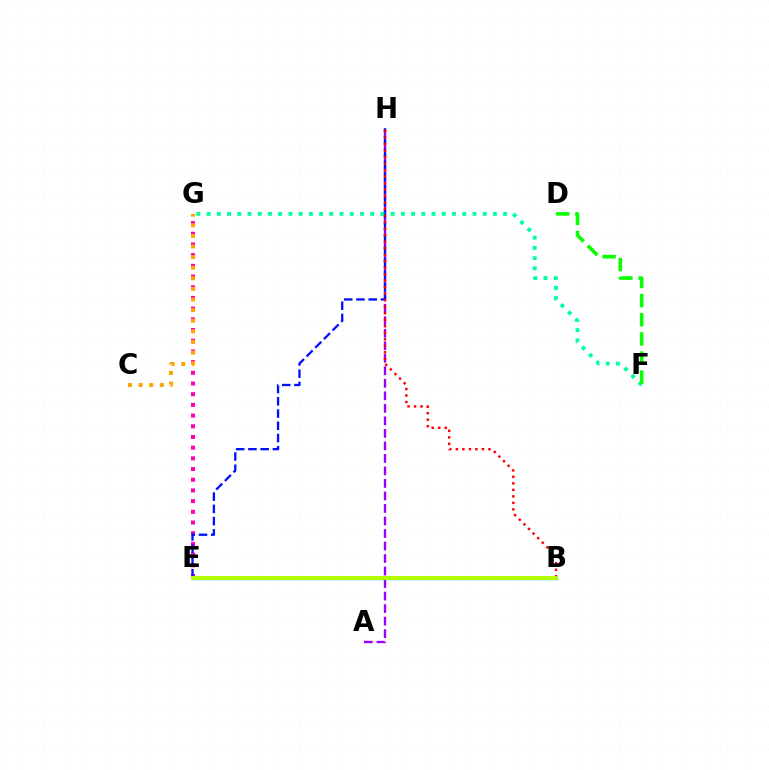{('A', 'H'): [{'color': '#9b00ff', 'line_style': 'dashed', 'thickness': 1.7}], ('E', 'G'): [{'color': '#ff00bd', 'line_style': 'dotted', 'thickness': 2.91}], ('C', 'G'): [{'color': '#ffa500', 'line_style': 'dotted', 'thickness': 2.88}], ('E', 'H'): [{'color': '#0010ff', 'line_style': 'dashed', 'thickness': 1.66}], ('B', 'E'): [{'color': '#00b5ff', 'line_style': 'solid', 'thickness': 2.42}, {'color': '#b3ff00', 'line_style': 'solid', 'thickness': 2.8}], ('F', 'G'): [{'color': '#00ff9d', 'line_style': 'dotted', 'thickness': 2.78}], ('B', 'H'): [{'color': '#ff0000', 'line_style': 'dotted', 'thickness': 1.77}], ('D', 'F'): [{'color': '#08ff00', 'line_style': 'dashed', 'thickness': 2.6}]}